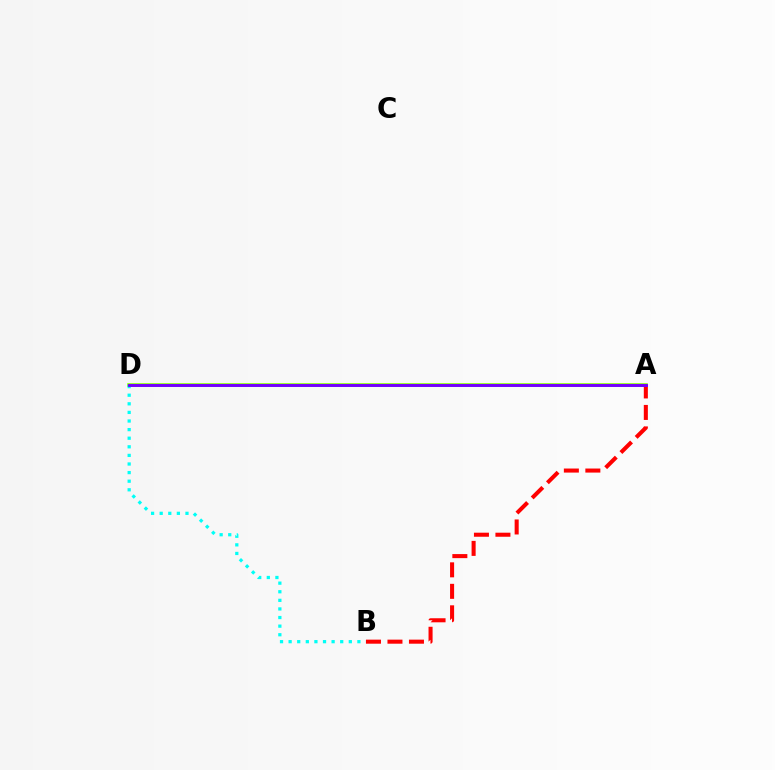{('A', 'D'): [{'color': '#84ff00', 'line_style': 'solid', 'thickness': 2.59}, {'color': '#7200ff', 'line_style': 'solid', 'thickness': 2.1}], ('B', 'D'): [{'color': '#00fff6', 'line_style': 'dotted', 'thickness': 2.34}], ('A', 'B'): [{'color': '#ff0000', 'line_style': 'dashed', 'thickness': 2.92}]}